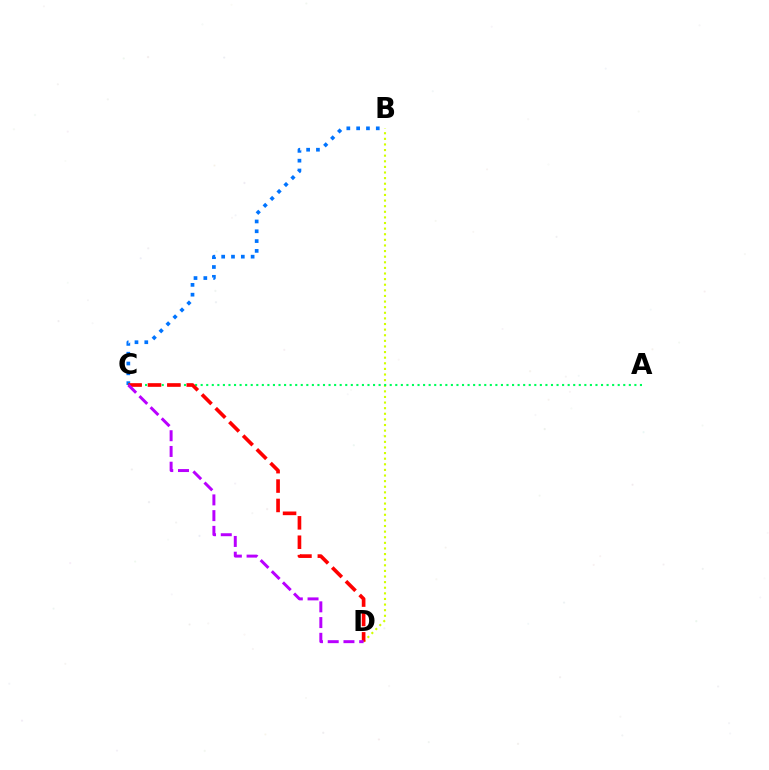{('B', 'C'): [{'color': '#0074ff', 'line_style': 'dotted', 'thickness': 2.67}], ('B', 'D'): [{'color': '#d1ff00', 'line_style': 'dotted', 'thickness': 1.52}], ('A', 'C'): [{'color': '#00ff5c', 'line_style': 'dotted', 'thickness': 1.51}], ('C', 'D'): [{'color': '#ff0000', 'line_style': 'dashed', 'thickness': 2.63}, {'color': '#b900ff', 'line_style': 'dashed', 'thickness': 2.14}]}